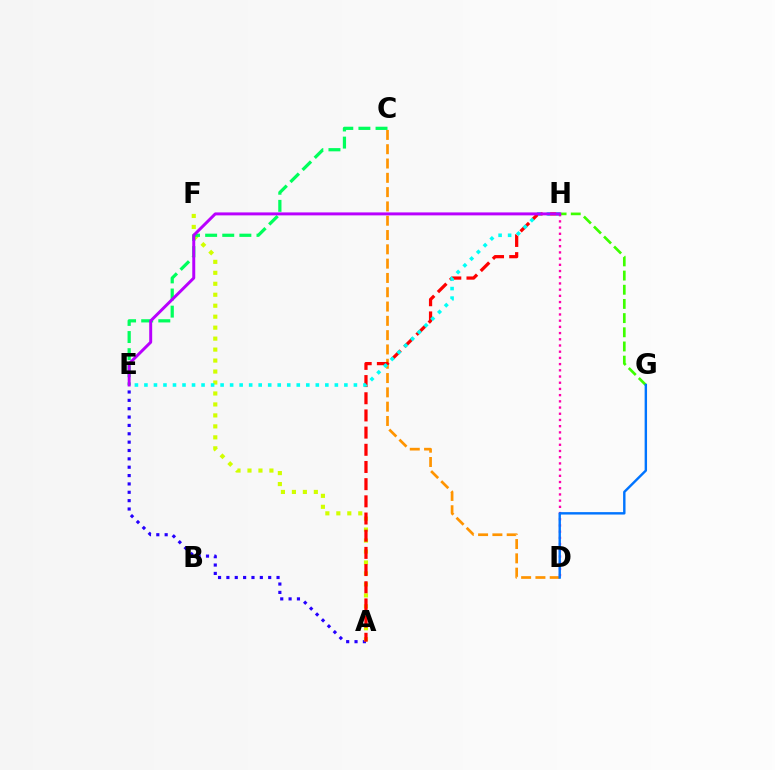{('A', 'E'): [{'color': '#2500ff', 'line_style': 'dotted', 'thickness': 2.27}], ('A', 'F'): [{'color': '#d1ff00', 'line_style': 'dotted', 'thickness': 2.98}], ('G', 'H'): [{'color': '#3dff00', 'line_style': 'dashed', 'thickness': 1.93}], ('C', 'D'): [{'color': '#ff9400', 'line_style': 'dashed', 'thickness': 1.94}], ('A', 'H'): [{'color': '#ff0000', 'line_style': 'dashed', 'thickness': 2.33}], ('C', 'E'): [{'color': '#00ff5c', 'line_style': 'dashed', 'thickness': 2.33}], ('E', 'H'): [{'color': '#00fff6', 'line_style': 'dotted', 'thickness': 2.59}, {'color': '#b900ff', 'line_style': 'solid', 'thickness': 2.13}], ('D', 'H'): [{'color': '#ff00ac', 'line_style': 'dotted', 'thickness': 1.69}], ('D', 'G'): [{'color': '#0074ff', 'line_style': 'solid', 'thickness': 1.74}]}